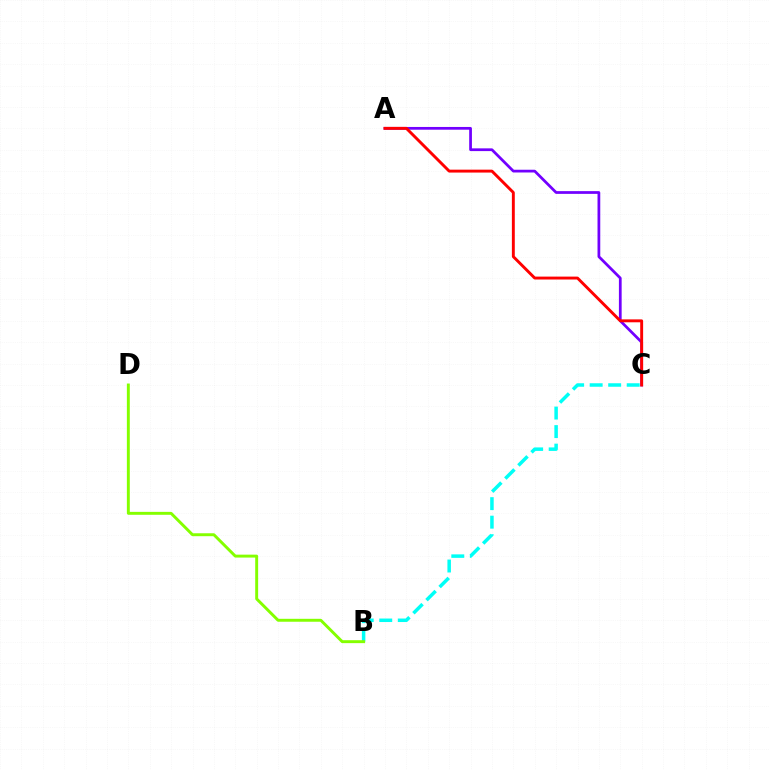{('A', 'C'): [{'color': '#7200ff', 'line_style': 'solid', 'thickness': 1.98}, {'color': '#ff0000', 'line_style': 'solid', 'thickness': 2.09}], ('B', 'C'): [{'color': '#00fff6', 'line_style': 'dashed', 'thickness': 2.52}], ('B', 'D'): [{'color': '#84ff00', 'line_style': 'solid', 'thickness': 2.11}]}